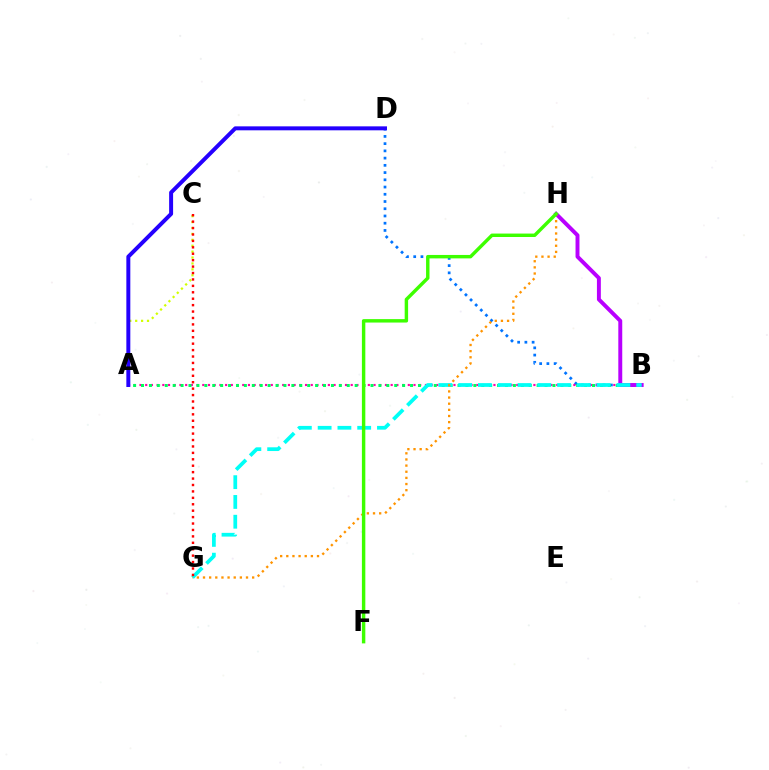{('A', 'C'): [{'color': '#d1ff00', 'line_style': 'dotted', 'thickness': 1.61}], ('B', 'D'): [{'color': '#0074ff', 'line_style': 'dotted', 'thickness': 1.97}], ('A', 'B'): [{'color': '#ff00ac', 'line_style': 'dotted', 'thickness': 1.55}, {'color': '#00ff5c', 'line_style': 'dotted', 'thickness': 2.15}], ('B', 'H'): [{'color': '#b900ff', 'line_style': 'solid', 'thickness': 2.83}], ('B', 'G'): [{'color': '#00fff6', 'line_style': 'dashed', 'thickness': 2.69}], ('A', 'D'): [{'color': '#2500ff', 'line_style': 'solid', 'thickness': 2.86}], ('C', 'G'): [{'color': '#ff0000', 'line_style': 'dotted', 'thickness': 1.75}], ('G', 'H'): [{'color': '#ff9400', 'line_style': 'dotted', 'thickness': 1.67}], ('F', 'H'): [{'color': '#3dff00', 'line_style': 'solid', 'thickness': 2.47}]}